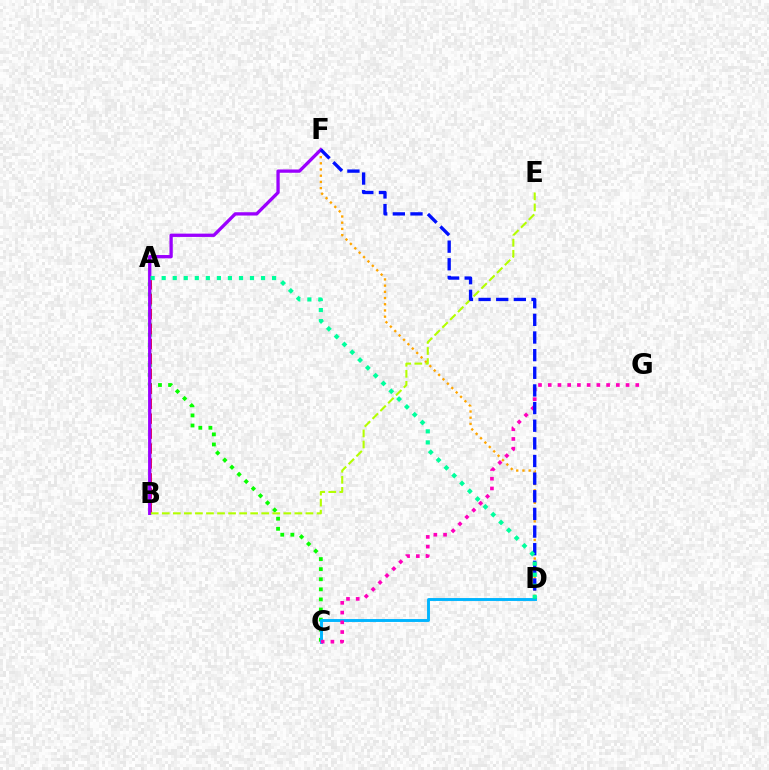{('A', 'C'): [{'color': '#08ff00', 'line_style': 'dotted', 'thickness': 2.74}], ('C', 'D'): [{'color': '#00b5ff', 'line_style': 'solid', 'thickness': 2.1}], ('D', 'F'): [{'color': '#ffa500', 'line_style': 'dotted', 'thickness': 1.69}, {'color': '#0010ff', 'line_style': 'dashed', 'thickness': 2.4}], ('A', 'B'): [{'color': '#ff0000', 'line_style': 'dashed', 'thickness': 2.03}], ('C', 'G'): [{'color': '#ff00bd', 'line_style': 'dotted', 'thickness': 2.64}], ('B', 'F'): [{'color': '#9b00ff', 'line_style': 'solid', 'thickness': 2.37}], ('B', 'E'): [{'color': '#b3ff00', 'line_style': 'dashed', 'thickness': 1.5}], ('A', 'D'): [{'color': '#00ff9d', 'line_style': 'dotted', 'thickness': 3.0}]}